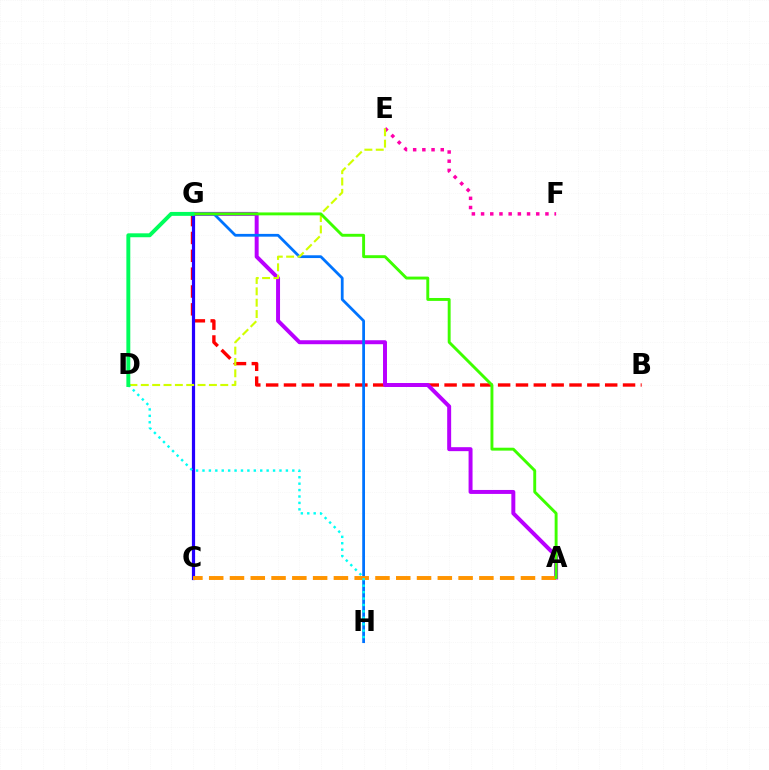{('B', 'G'): [{'color': '#ff0000', 'line_style': 'dashed', 'thickness': 2.42}], ('E', 'F'): [{'color': '#ff00ac', 'line_style': 'dotted', 'thickness': 2.5}], ('C', 'G'): [{'color': '#2500ff', 'line_style': 'solid', 'thickness': 2.31}], ('A', 'G'): [{'color': '#b900ff', 'line_style': 'solid', 'thickness': 2.86}, {'color': '#3dff00', 'line_style': 'solid', 'thickness': 2.09}], ('G', 'H'): [{'color': '#0074ff', 'line_style': 'solid', 'thickness': 1.99}], ('D', 'E'): [{'color': '#d1ff00', 'line_style': 'dashed', 'thickness': 1.54}], ('A', 'C'): [{'color': '#ff9400', 'line_style': 'dashed', 'thickness': 2.82}], ('D', 'H'): [{'color': '#00fff6', 'line_style': 'dotted', 'thickness': 1.74}], ('D', 'G'): [{'color': '#00ff5c', 'line_style': 'solid', 'thickness': 2.82}]}